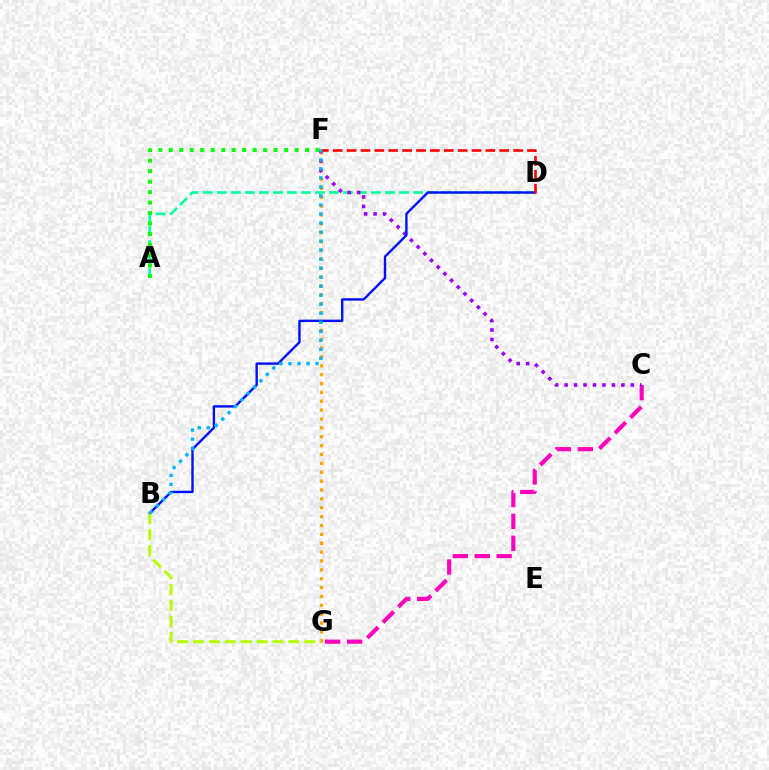{('A', 'D'): [{'color': '#00ff9d', 'line_style': 'dashed', 'thickness': 1.9}], ('A', 'F'): [{'color': '#08ff00', 'line_style': 'dotted', 'thickness': 2.85}], ('F', 'G'): [{'color': '#ffa500', 'line_style': 'dotted', 'thickness': 2.41}], ('C', 'G'): [{'color': '#ff00bd', 'line_style': 'dashed', 'thickness': 2.98}], ('C', 'F'): [{'color': '#9b00ff', 'line_style': 'dotted', 'thickness': 2.57}], ('B', 'D'): [{'color': '#0010ff', 'line_style': 'solid', 'thickness': 1.72}], ('D', 'F'): [{'color': '#ff0000', 'line_style': 'dashed', 'thickness': 1.89}], ('B', 'G'): [{'color': '#b3ff00', 'line_style': 'dashed', 'thickness': 2.16}], ('B', 'F'): [{'color': '#00b5ff', 'line_style': 'dotted', 'thickness': 2.45}]}